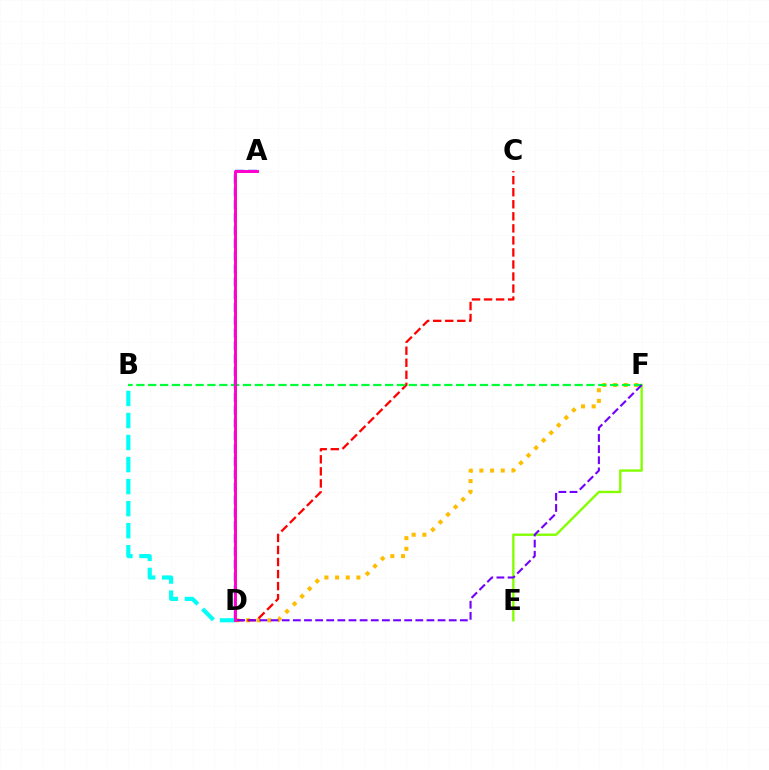{('E', 'F'): [{'color': '#84ff00', 'line_style': 'solid', 'thickness': 1.71}], ('D', 'F'): [{'color': '#ffbd00', 'line_style': 'dotted', 'thickness': 2.9}, {'color': '#7200ff', 'line_style': 'dashed', 'thickness': 1.51}], ('C', 'D'): [{'color': '#ff0000', 'line_style': 'dashed', 'thickness': 1.64}], ('A', 'D'): [{'color': '#004bff', 'line_style': 'dashed', 'thickness': 1.74}, {'color': '#ff00cf', 'line_style': 'solid', 'thickness': 2.12}], ('B', 'F'): [{'color': '#00ff39', 'line_style': 'dashed', 'thickness': 1.61}], ('B', 'D'): [{'color': '#00fff6', 'line_style': 'dashed', 'thickness': 2.99}]}